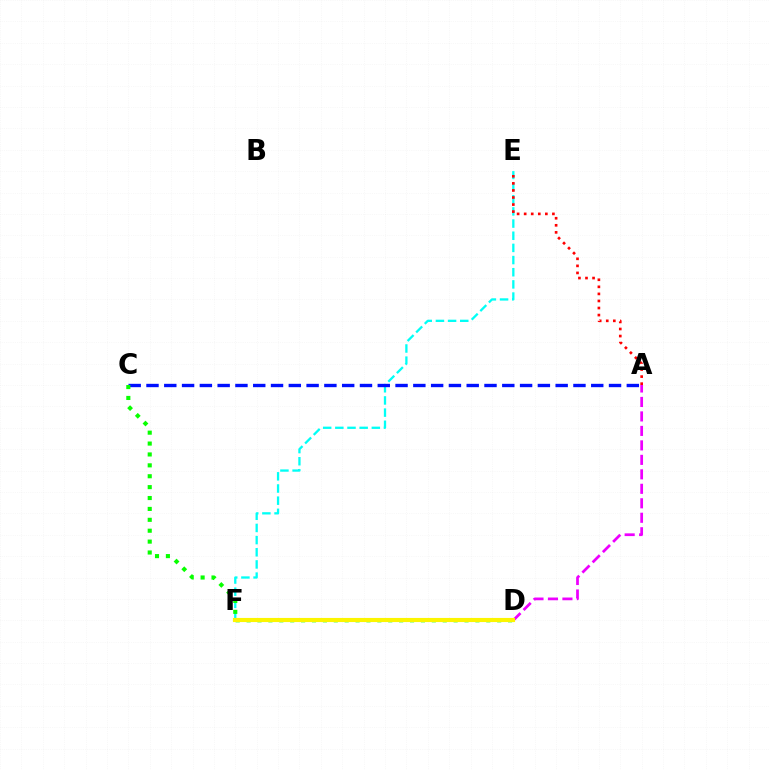{('E', 'F'): [{'color': '#00fff6', 'line_style': 'dashed', 'thickness': 1.65}], ('A', 'C'): [{'color': '#0010ff', 'line_style': 'dashed', 'thickness': 2.42}], ('A', 'D'): [{'color': '#ee00ff', 'line_style': 'dashed', 'thickness': 1.97}], ('C', 'D'): [{'color': '#08ff00', 'line_style': 'dotted', 'thickness': 2.96}], ('D', 'F'): [{'color': '#fcf500', 'line_style': 'solid', 'thickness': 2.96}], ('A', 'E'): [{'color': '#ff0000', 'line_style': 'dotted', 'thickness': 1.92}]}